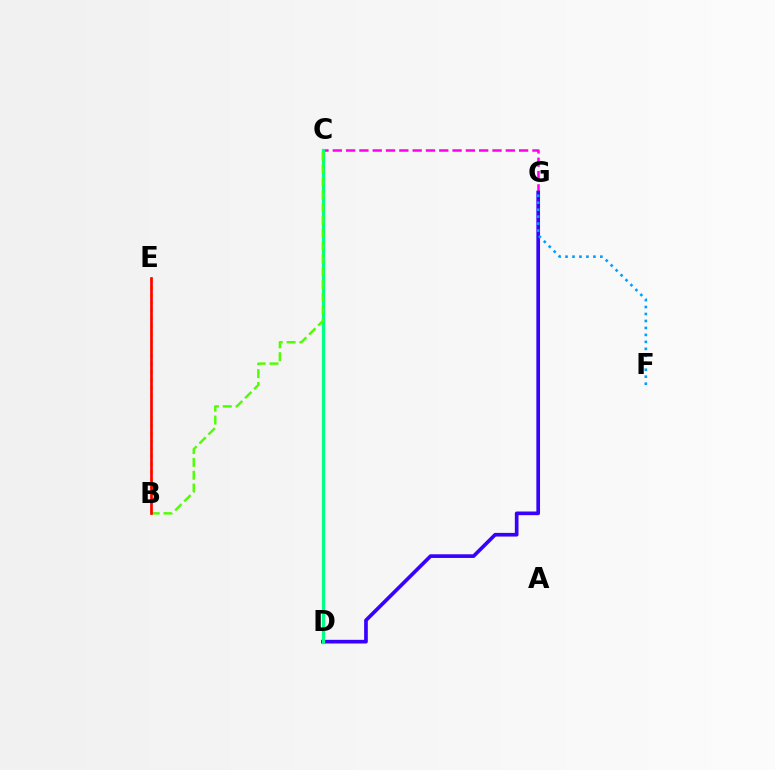{('C', 'G'): [{'color': '#ff00ed', 'line_style': 'dashed', 'thickness': 1.81}], ('B', 'E'): [{'color': '#ffd500', 'line_style': 'dotted', 'thickness': 2.08}, {'color': '#ff0000', 'line_style': 'solid', 'thickness': 1.92}], ('D', 'G'): [{'color': '#3700ff', 'line_style': 'solid', 'thickness': 2.64}], ('F', 'G'): [{'color': '#009eff', 'line_style': 'dotted', 'thickness': 1.89}], ('C', 'D'): [{'color': '#00ff86', 'line_style': 'solid', 'thickness': 2.34}], ('B', 'C'): [{'color': '#4fff00', 'line_style': 'dashed', 'thickness': 1.74}]}